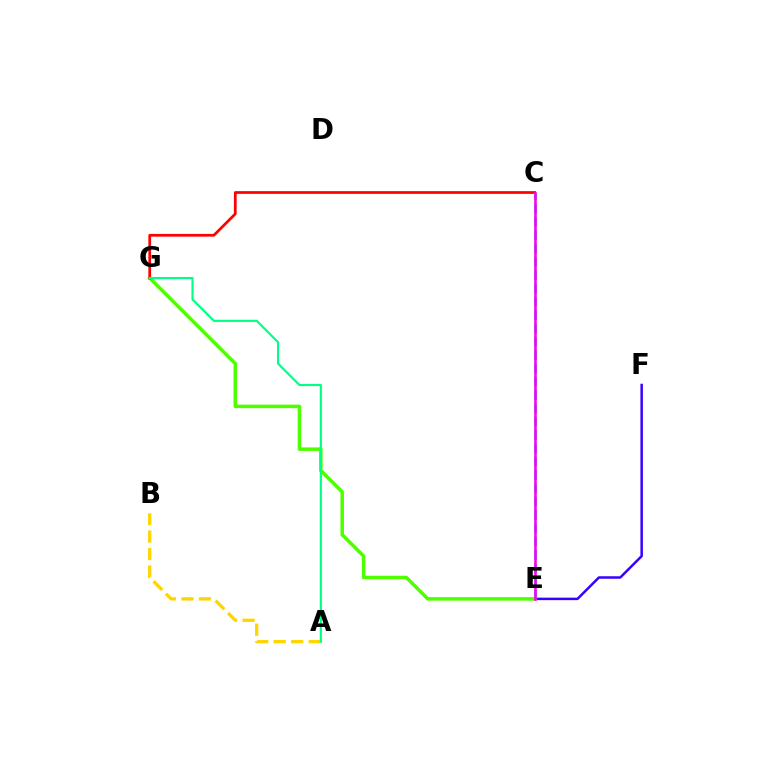{('E', 'F'): [{'color': '#3700ff', 'line_style': 'solid', 'thickness': 1.8}], ('C', 'E'): [{'color': '#009eff', 'line_style': 'dashed', 'thickness': 1.81}, {'color': '#ff00ed', 'line_style': 'solid', 'thickness': 1.84}], ('E', 'G'): [{'color': '#4fff00', 'line_style': 'solid', 'thickness': 2.53}], ('C', 'G'): [{'color': '#ff0000', 'line_style': 'solid', 'thickness': 1.97}], ('A', 'B'): [{'color': '#ffd500', 'line_style': 'dashed', 'thickness': 2.38}], ('A', 'G'): [{'color': '#00ff86', 'line_style': 'solid', 'thickness': 1.55}]}